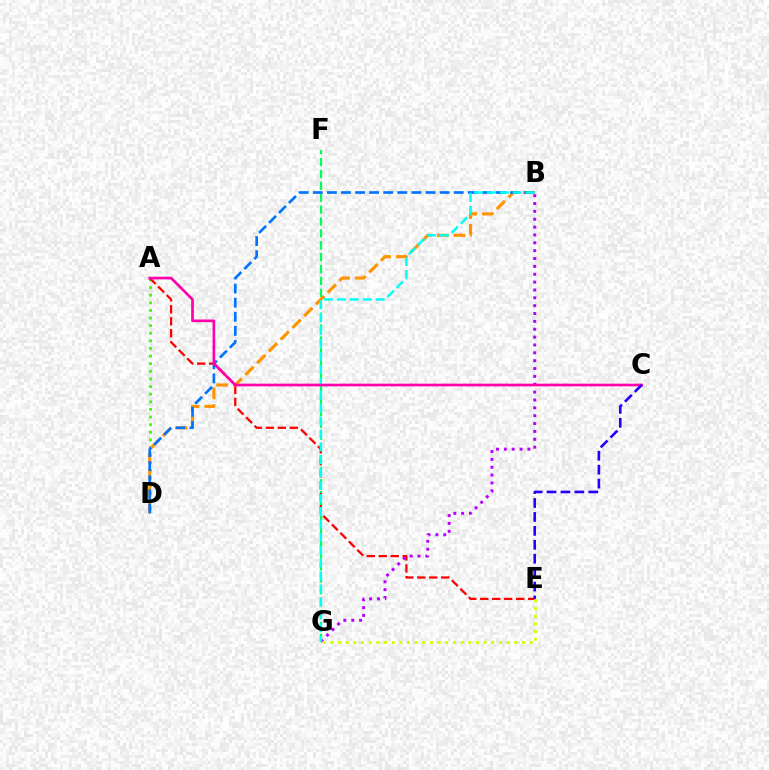{('A', 'D'): [{'color': '#3dff00', 'line_style': 'dotted', 'thickness': 2.07}], ('F', 'G'): [{'color': '#00ff5c', 'line_style': 'dashed', 'thickness': 1.62}], ('A', 'E'): [{'color': '#ff0000', 'line_style': 'dashed', 'thickness': 1.63}], ('B', 'G'): [{'color': '#b900ff', 'line_style': 'dotted', 'thickness': 2.14}, {'color': '#00fff6', 'line_style': 'dashed', 'thickness': 1.75}], ('B', 'D'): [{'color': '#ff9400', 'line_style': 'dashed', 'thickness': 2.26}, {'color': '#0074ff', 'line_style': 'dashed', 'thickness': 1.91}], ('E', 'G'): [{'color': '#d1ff00', 'line_style': 'dotted', 'thickness': 2.08}], ('A', 'C'): [{'color': '#ff00ac', 'line_style': 'solid', 'thickness': 1.93}], ('C', 'E'): [{'color': '#2500ff', 'line_style': 'dashed', 'thickness': 1.89}]}